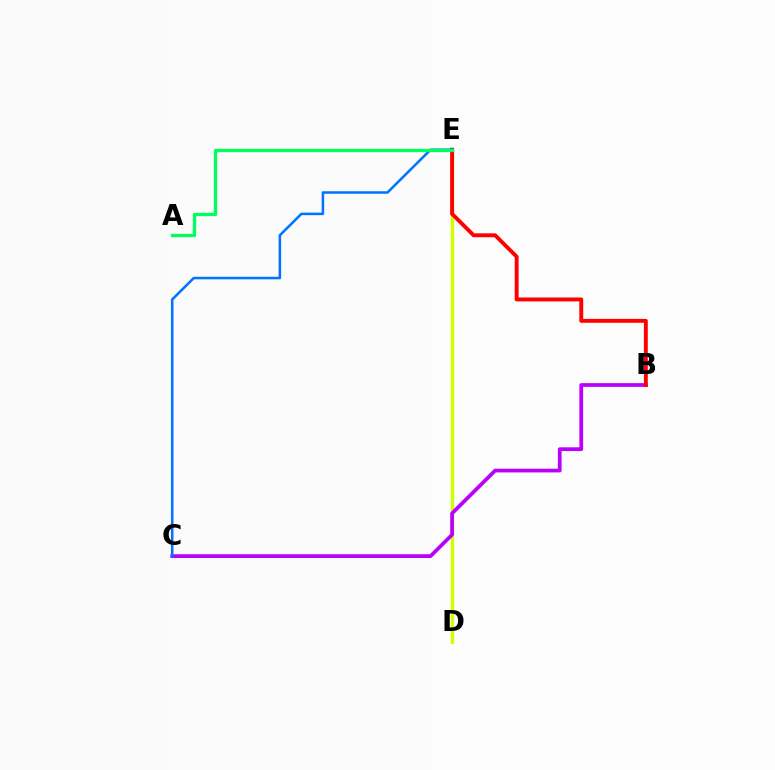{('D', 'E'): [{'color': '#d1ff00', 'line_style': 'solid', 'thickness': 2.43}], ('B', 'C'): [{'color': '#b900ff', 'line_style': 'solid', 'thickness': 2.69}], ('B', 'E'): [{'color': '#ff0000', 'line_style': 'solid', 'thickness': 2.8}], ('C', 'E'): [{'color': '#0074ff', 'line_style': 'solid', 'thickness': 1.82}], ('A', 'E'): [{'color': '#00ff5c', 'line_style': 'solid', 'thickness': 2.38}]}